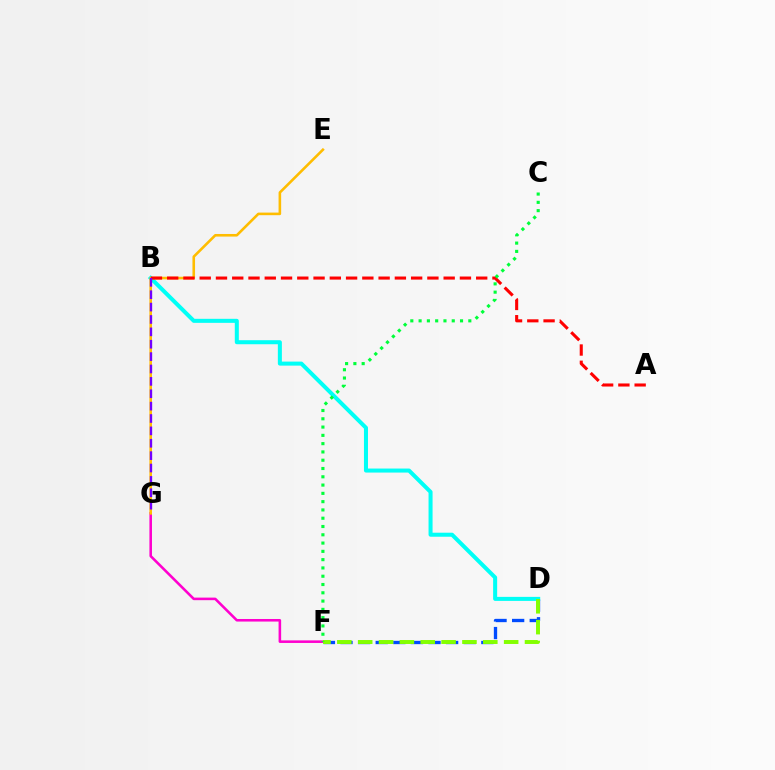{('F', 'G'): [{'color': '#ff00cf', 'line_style': 'solid', 'thickness': 1.85}], ('B', 'D'): [{'color': '#00fff6', 'line_style': 'solid', 'thickness': 2.9}], ('D', 'F'): [{'color': '#004bff', 'line_style': 'dashed', 'thickness': 2.39}, {'color': '#84ff00', 'line_style': 'dashed', 'thickness': 2.83}], ('E', 'G'): [{'color': '#ffbd00', 'line_style': 'solid', 'thickness': 1.87}], ('A', 'B'): [{'color': '#ff0000', 'line_style': 'dashed', 'thickness': 2.21}], ('B', 'G'): [{'color': '#7200ff', 'line_style': 'dashed', 'thickness': 1.68}], ('C', 'F'): [{'color': '#00ff39', 'line_style': 'dotted', 'thickness': 2.25}]}